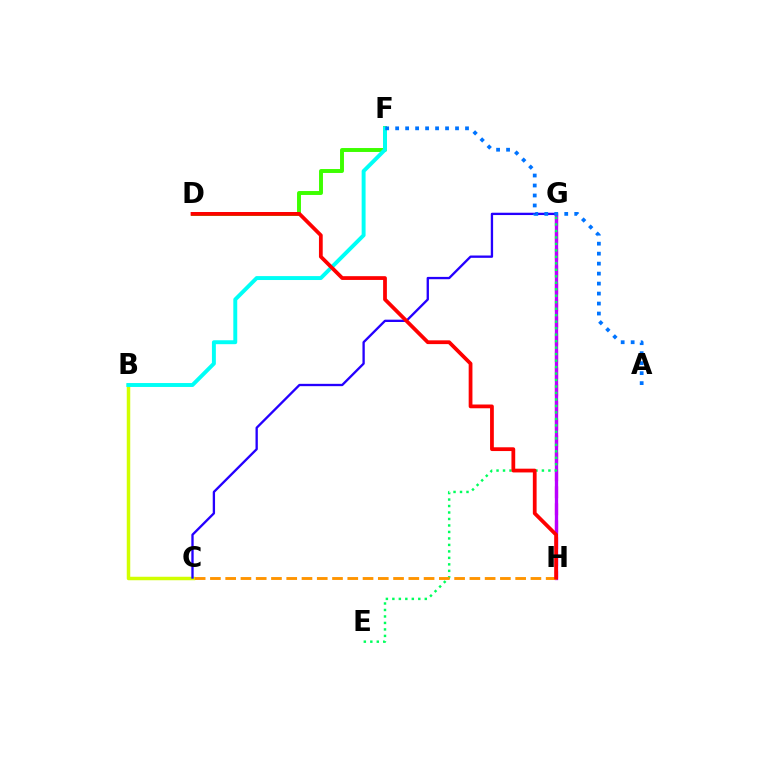{('G', 'H'): [{'color': '#ff00ac', 'line_style': 'dashed', 'thickness': 2.31}, {'color': '#b900ff', 'line_style': 'solid', 'thickness': 2.38}], ('B', 'C'): [{'color': '#d1ff00', 'line_style': 'solid', 'thickness': 2.51}], ('D', 'F'): [{'color': '#3dff00', 'line_style': 'solid', 'thickness': 2.83}], ('B', 'F'): [{'color': '#00fff6', 'line_style': 'solid', 'thickness': 2.83}], ('E', 'G'): [{'color': '#00ff5c', 'line_style': 'dotted', 'thickness': 1.76}], ('C', 'H'): [{'color': '#ff9400', 'line_style': 'dashed', 'thickness': 2.07}], ('C', 'G'): [{'color': '#2500ff', 'line_style': 'solid', 'thickness': 1.68}], ('A', 'F'): [{'color': '#0074ff', 'line_style': 'dotted', 'thickness': 2.71}], ('D', 'H'): [{'color': '#ff0000', 'line_style': 'solid', 'thickness': 2.71}]}